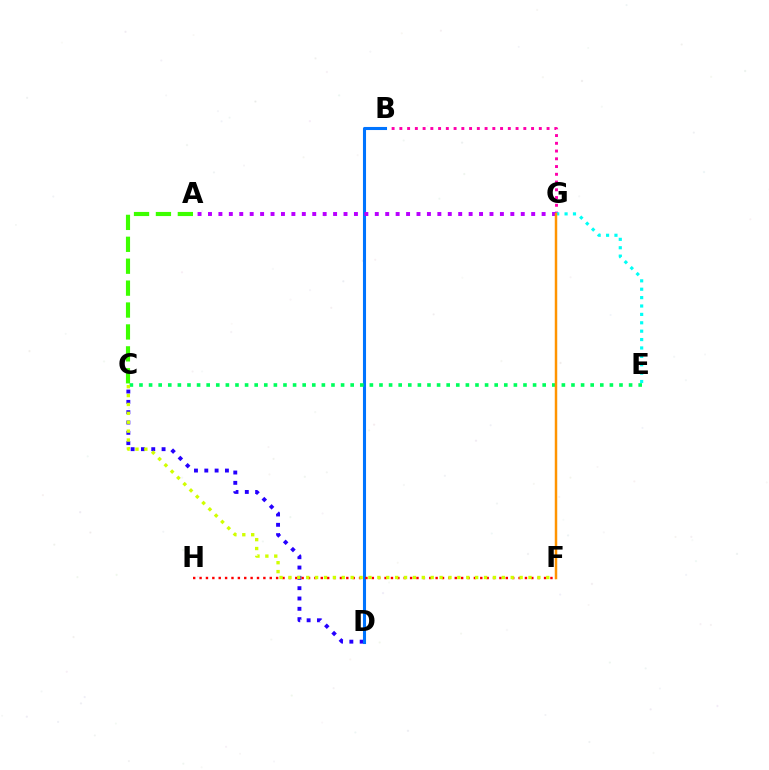{('A', 'C'): [{'color': '#3dff00', 'line_style': 'dashed', 'thickness': 2.98}], ('C', 'D'): [{'color': '#2500ff', 'line_style': 'dotted', 'thickness': 2.8}], ('B', 'G'): [{'color': '#ff00ac', 'line_style': 'dotted', 'thickness': 2.11}], ('B', 'D'): [{'color': '#0074ff', 'line_style': 'solid', 'thickness': 2.22}], ('E', 'G'): [{'color': '#00fff6', 'line_style': 'dotted', 'thickness': 2.28}], ('F', 'H'): [{'color': '#ff0000', 'line_style': 'dotted', 'thickness': 1.73}], ('C', 'E'): [{'color': '#00ff5c', 'line_style': 'dotted', 'thickness': 2.61}], ('A', 'G'): [{'color': '#b900ff', 'line_style': 'dotted', 'thickness': 2.83}], ('C', 'F'): [{'color': '#d1ff00', 'line_style': 'dotted', 'thickness': 2.42}], ('F', 'G'): [{'color': '#ff9400', 'line_style': 'solid', 'thickness': 1.79}]}